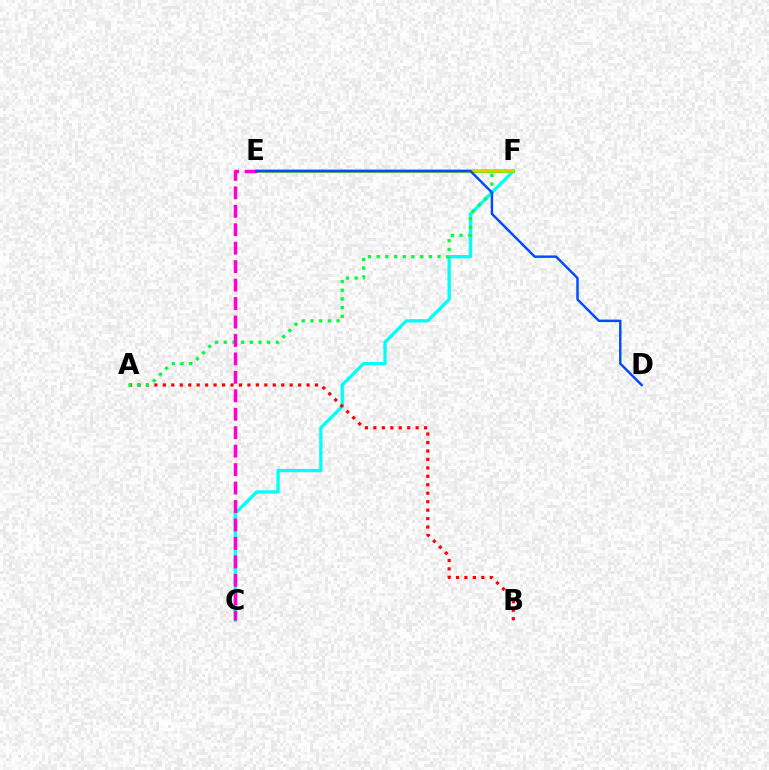{('C', 'F'): [{'color': '#00fff6', 'line_style': 'solid', 'thickness': 2.37}], ('A', 'B'): [{'color': '#ff0000', 'line_style': 'dotted', 'thickness': 2.3}], ('A', 'F'): [{'color': '#00ff39', 'line_style': 'dotted', 'thickness': 2.36}], ('E', 'F'): [{'color': '#7200ff', 'line_style': 'solid', 'thickness': 2.16}, {'color': '#84ff00', 'line_style': 'solid', 'thickness': 2.71}, {'color': '#ffbd00', 'line_style': 'dashed', 'thickness': 1.6}], ('C', 'E'): [{'color': '#ff00cf', 'line_style': 'dashed', 'thickness': 2.51}], ('D', 'E'): [{'color': '#004bff', 'line_style': 'solid', 'thickness': 1.76}]}